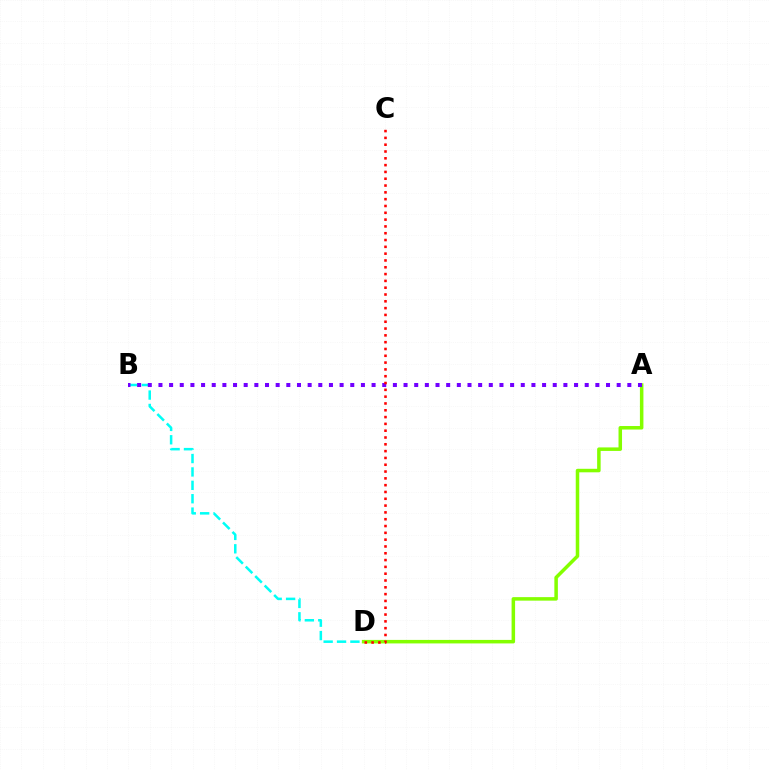{('B', 'D'): [{'color': '#00fff6', 'line_style': 'dashed', 'thickness': 1.82}], ('A', 'D'): [{'color': '#84ff00', 'line_style': 'solid', 'thickness': 2.53}], ('A', 'B'): [{'color': '#7200ff', 'line_style': 'dotted', 'thickness': 2.9}], ('C', 'D'): [{'color': '#ff0000', 'line_style': 'dotted', 'thickness': 1.85}]}